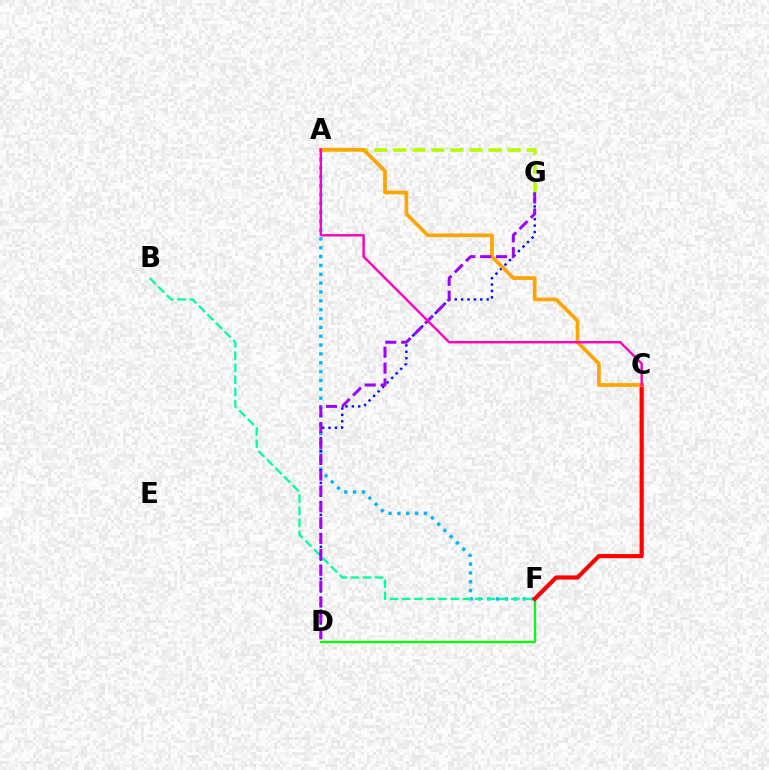{('A', 'F'): [{'color': '#00b5ff', 'line_style': 'dotted', 'thickness': 2.4}], ('A', 'G'): [{'color': '#b3ff00', 'line_style': 'dashed', 'thickness': 2.59}], ('B', 'F'): [{'color': '#00ff9d', 'line_style': 'dashed', 'thickness': 1.65}], ('D', 'G'): [{'color': '#0010ff', 'line_style': 'dotted', 'thickness': 1.74}, {'color': '#9b00ff', 'line_style': 'dashed', 'thickness': 2.16}], ('D', 'F'): [{'color': '#08ff00', 'line_style': 'solid', 'thickness': 1.71}], ('C', 'F'): [{'color': '#ff0000', 'line_style': 'solid', 'thickness': 2.99}], ('A', 'C'): [{'color': '#ffa500', 'line_style': 'solid', 'thickness': 2.68}, {'color': '#ff00bd', 'line_style': 'solid', 'thickness': 1.73}]}